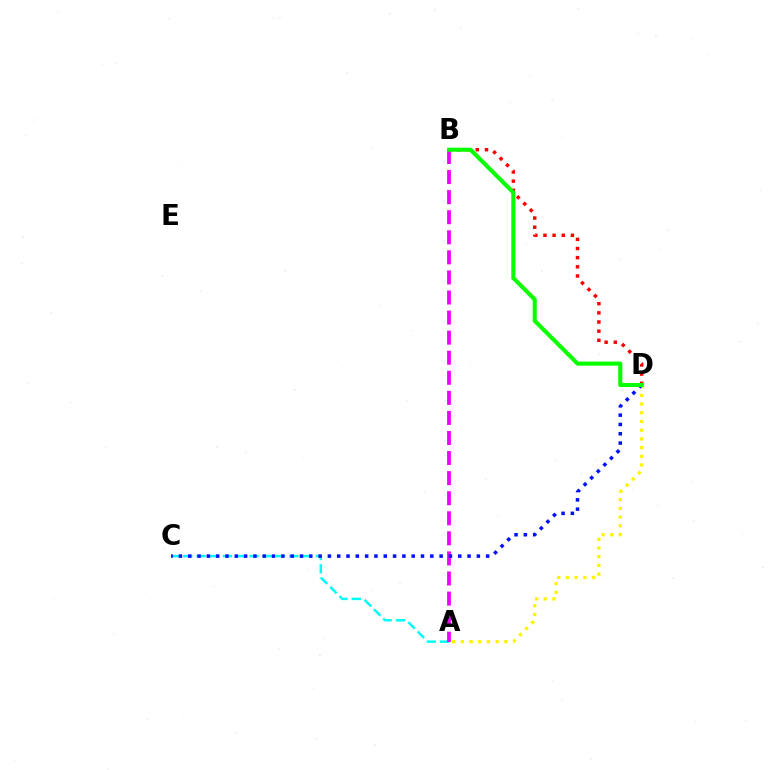{('A', 'D'): [{'color': '#fcf500', 'line_style': 'dotted', 'thickness': 2.37}], ('B', 'D'): [{'color': '#ff0000', 'line_style': 'dotted', 'thickness': 2.49}, {'color': '#08ff00', 'line_style': 'solid', 'thickness': 2.94}], ('A', 'C'): [{'color': '#00fff6', 'line_style': 'dashed', 'thickness': 1.8}], ('A', 'B'): [{'color': '#ee00ff', 'line_style': 'dashed', 'thickness': 2.73}], ('C', 'D'): [{'color': '#0010ff', 'line_style': 'dotted', 'thickness': 2.53}]}